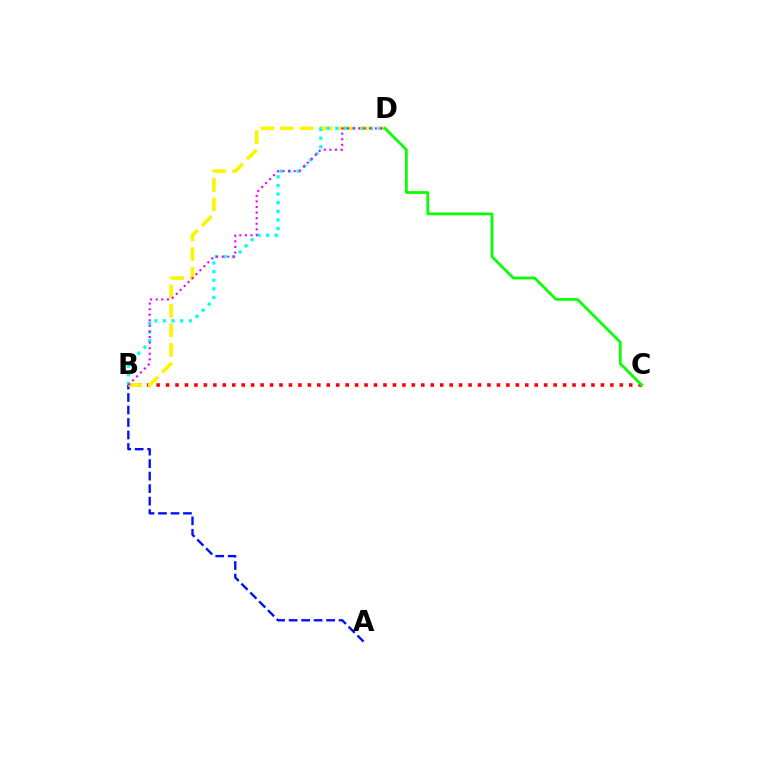{('B', 'C'): [{'color': '#ff0000', 'line_style': 'dotted', 'thickness': 2.57}], ('A', 'B'): [{'color': '#0010ff', 'line_style': 'dashed', 'thickness': 1.7}], ('B', 'D'): [{'color': '#fcf500', 'line_style': 'dashed', 'thickness': 2.65}, {'color': '#00fff6', 'line_style': 'dotted', 'thickness': 2.34}, {'color': '#ee00ff', 'line_style': 'dotted', 'thickness': 1.52}], ('C', 'D'): [{'color': '#08ff00', 'line_style': 'solid', 'thickness': 1.97}]}